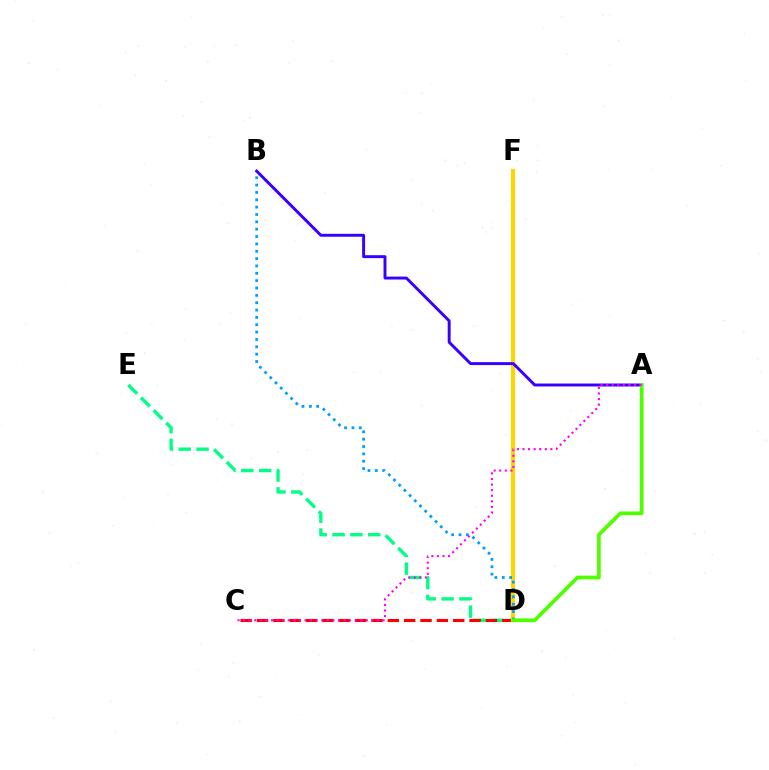{('D', 'E'): [{'color': '#00ff86', 'line_style': 'dashed', 'thickness': 2.43}], ('C', 'D'): [{'color': '#ff0000', 'line_style': 'dashed', 'thickness': 2.22}], ('D', 'F'): [{'color': '#ffd500', 'line_style': 'solid', 'thickness': 2.98}], ('B', 'D'): [{'color': '#009eff', 'line_style': 'dotted', 'thickness': 2.0}], ('A', 'B'): [{'color': '#3700ff', 'line_style': 'solid', 'thickness': 2.12}], ('A', 'D'): [{'color': '#4fff00', 'line_style': 'solid', 'thickness': 2.67}], ('A', 'C'): [{'color': '#ff00ed', 'line_style': 'dotted', 'thickness': 1.52}]}